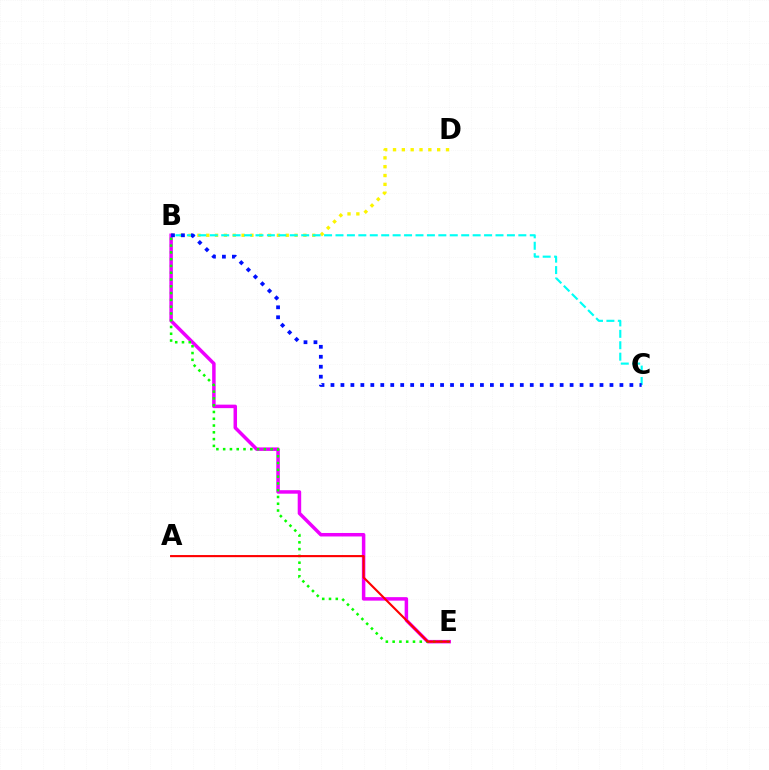{('B', 'D'): [{'color': '#fcf500', 'line_style': 'dotted', 'thickness': 2.4}], ('B', 'C'): [{'color': '#00fff6', 'line_style': 'dashed', 'thickness': 1.55}, {'color': '#0010ff', 'line_style': 'dotted', 'thickness': 2.71}], ('B', 'E'): [{'color': '#ee00ff', 'line_style': 'solid', 'thickness': 2.51}, {'color': '#08ff00', 'line_style': 'dotted', 'thickness': 1.84}], ('A', 'E'): [{'color': '#ff0000', 'line_style': 'solid', 'thickness': 1.53}]}